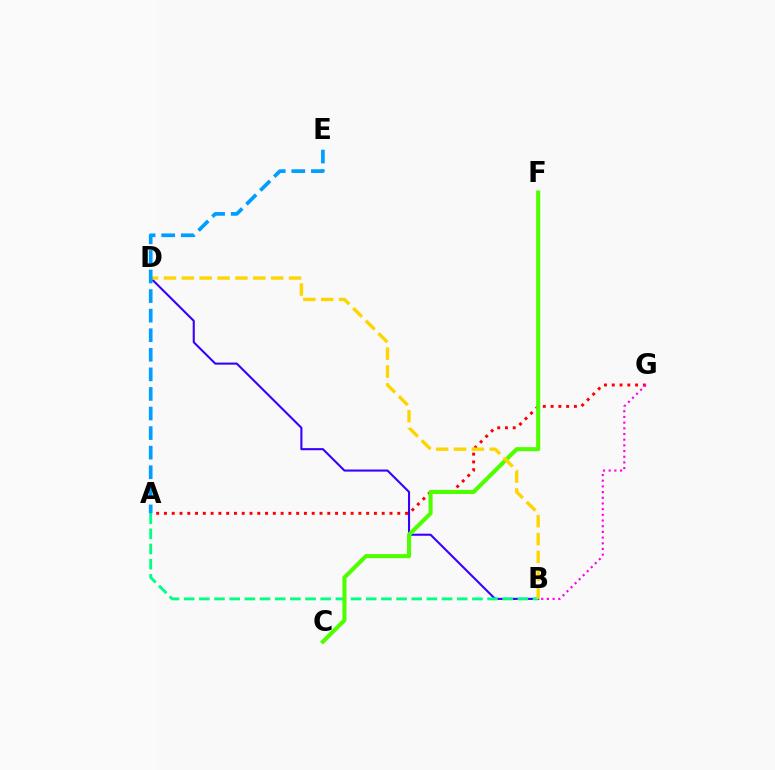{('B', 'D'): [{'color': '#3700ff', 'line_style': 'solid', 'thickness': 1.5}, {'color': '#ffd500', 'line_style': 'dashed', 'thickness': 2.43}], ('A', 'G'): [{'color': '#ff0000', 'line_style': 'dotted', 'thickness': 2.11}], ('A', 'B'): [{'color': '#00ff86', 'line_style': 'dashed', 'thickness': 2.06}], ('C', 'F'): [{'color': '#4fff00', 'line_style': 'solid', 'thickness': 2.94}], ('B', 'G'): [{'color': '#ff00ed', 'line_style': 'dotted', 'thickness': 1.55}], ('A', 'E'): [{'color': '#009eff', 'line_style': 'dashed', 'thickness': 2.66}]}